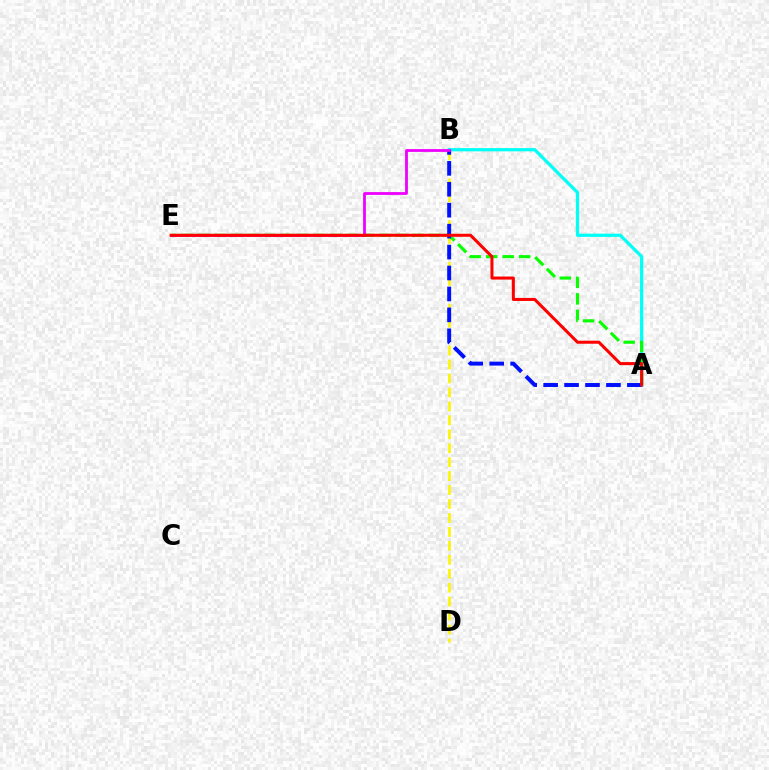{('A', 'B'): [{'color': '#00fff6', 'line_style': 'solid', 'thickness': 2.32}, {'color': '#0010ff', 'line_style': 'dashed', 'thickness': 2.84}], ('B', 'D'): [{'color': '#fcf500', 'line_style': 'dashed', 'thickness': 1.89}], ('A', 'E'): [{'color': '#08ff00', 'line_style': 'dashed', 'thickness': 2.24}, {'color': '#ff0000', 'line_style': 'solid', 'thickness': 2.19}], ('B', 'E'): [{'color': '#ee00ff', 'line_style': 'solid', 'thickness': 2.0}]}